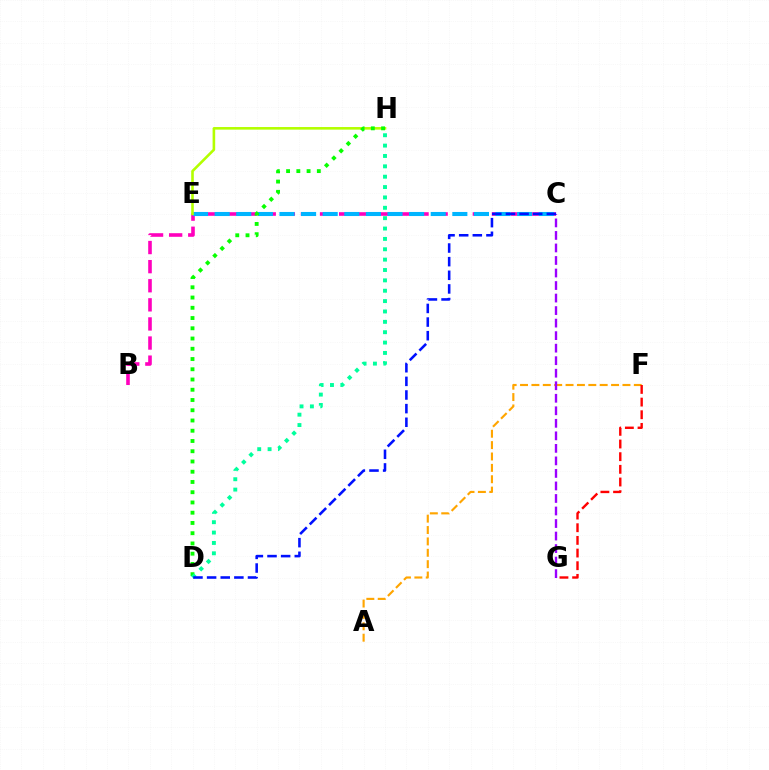{('B', 'C'): [{'color': '#ff00bd', 'line_style': 'dashed', 'thickness': 2.59}], ('C', 'E'): [{'color': '#00b5ff', 'line_style': 'dashed', 'thickness': 2.94}], ('A', 'F'): [{'color': '#ffa500', 'line_style': 'dashed', 'thickness': 1.55}], ('C', 'G'): [{'color': '#9b00ff', 'line_style': 'dashed', 'thickness': 1.7}], ('E', 'H'): [{'color': '#b3ff00', 'line_style': 'solid', 'thickness': 1.87}], ('F', 'G'): [{'color': '#ff0000', 'line_style': 'dashed', 'thickness': 1.72}], ('D', 'H'): [{'color': '#08ff00', 'line_style': 'dotted', 'thickness': 2.78}, {'color': '#00ff9d', 'line_style': 'dotted', 'thickness': 2.82}], ('C', 'D'): [{'color': '#0010ff', 'line_style': 'dashed', 'thickness': 1.85}]}